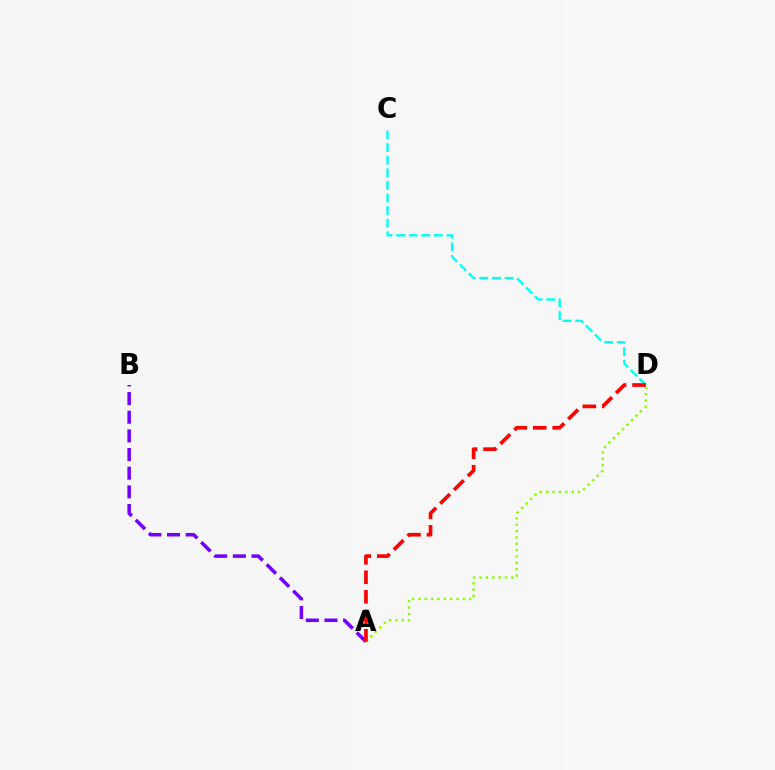{('C', 'D'): [{'color': '#00fff6', 'line_style': 'dashed', 'thickness': 1.71}], ('A', 'B'): [{'color': '#7200ff', 'line_style': 'dashed', 'thickness': 2.54}], ('A', 'D'): [{'color': '#84ff00', 'line_style': 'dotted', 'thickness': 1.72}, {'color': '#ff0000', 'line_style': 'dashed', 'thickness': 2.65}]}